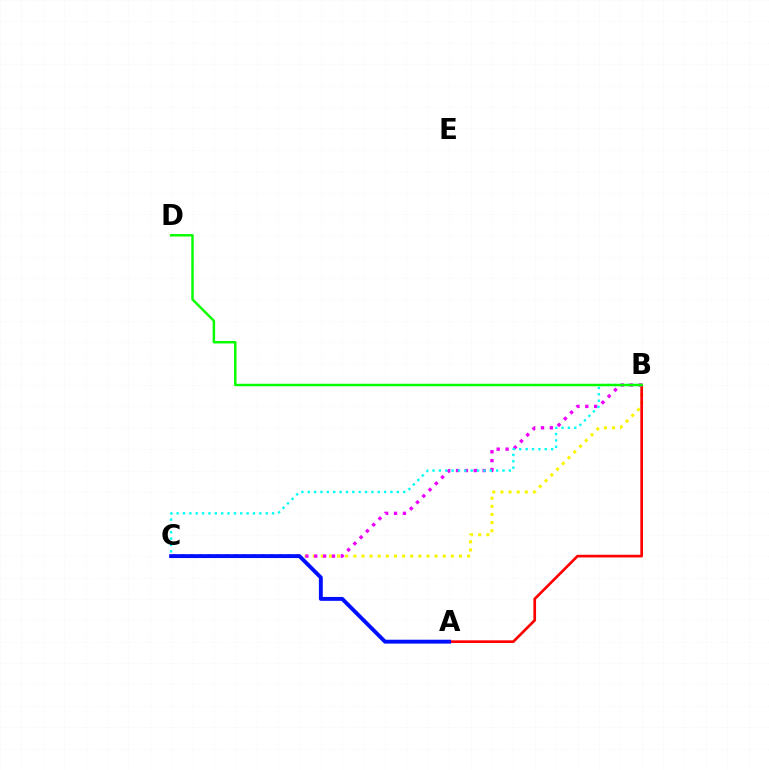{('B', 'C'): [{'color': '#fcf500', 'line_style': 'dotted', 'thickness': 2.21}, {'color': '#ee00ff', 'line_style': 'dotted', 'thickness': 2.41}, {'color': '#00fff6', 'line_style': 'dotted', 'thickness': 1.73}], ('A', 'B'): [{'color': '#ff0000', 'line_style': 'solid', 'thickness': 1.93}], ('A', 'C'): [{'color': '#0010ff', 'line_style': 'solid', 'thickness': 2.8}], ('B', 'D'): [{'color': '#08ff00', 'line_style': 'solid', 'thickness': 1.78}]}